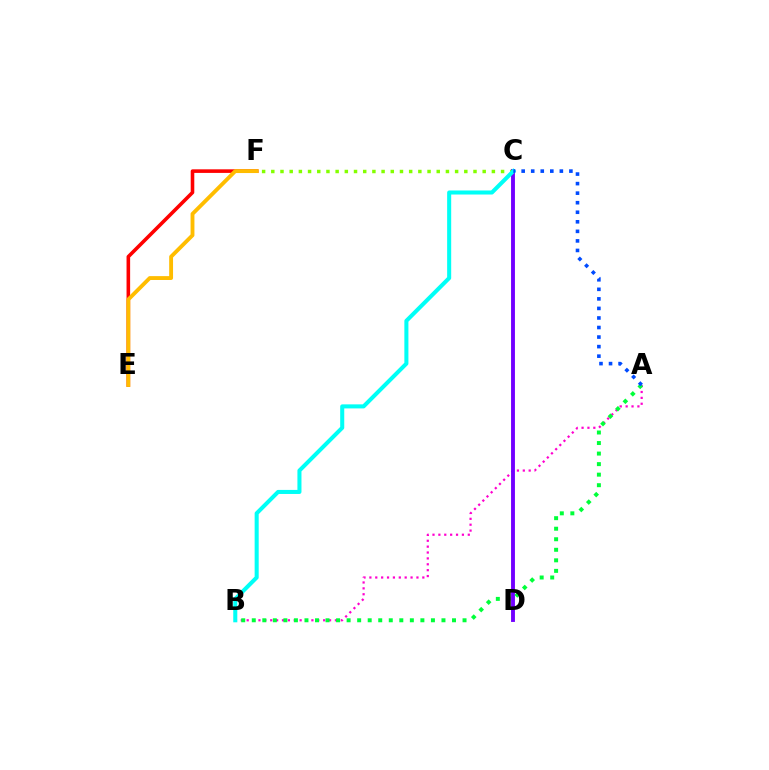{('A', 'B'): [{'color': '#ff00cf', 'line_style': 'dotted', 'thickness': 1.6}, {'color': '#00ff39', 'line_style': 'dotted', 'thickness': 2.86}], ('E', 'F'): [{'color': '#ff0000', 'line_style': 'solid', 'thickness': 2.58}, {'color': '#ffbd00', 'line_style': 'solid', 'thickness': 2.78}], ('C', 'F'): [{'color': '#84ff00', 'line_style': 'dotted', 'thickness': 2.5}], ('C', 'D'): [{'color': '#7200ff', 'line_style': 'solid', 'thickness': 2.79}], ('B', 'C'): [{'color': '#00fff6', 'line_style': 'solid', 'thickness': 2.92}], ('A', 'C'): [{'color': '#004bff', 'line_style': 'dotted', 'thickness': 2.59}]}